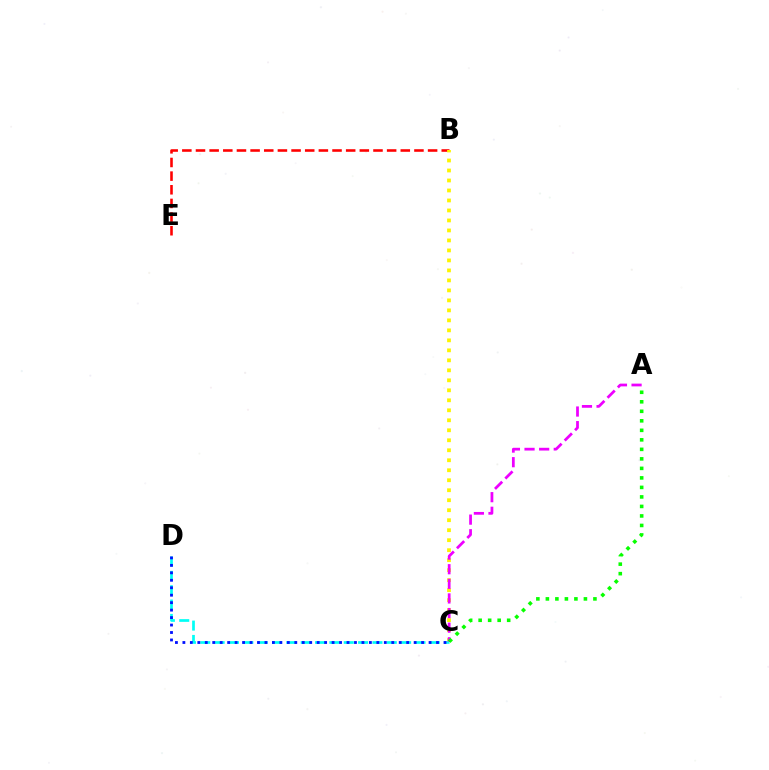{('B', 'E'): [{'color': '#ff0000', 'line_style': 'dashed', 'thickness': 1.85}], ('B', 'C'): [{'color': '#fcf500', 'line_style': 'dotted', 'thickness': 2.71}], ('C', 'D'): [{'color': '#00fff6', 'line_style': 'dashed', 'thickness': 1.95}, {'color': '#0010ff', 'line_style': 'dotted', 'thickness': 2.03}], ('A', 'C'): [{'color': '#ee00ff', 'line_style': 'dashed', 'thickness': 1.99}, {'color': '#08ff00', 'line_style': 'dotted', 'thickness': 2.58}]}